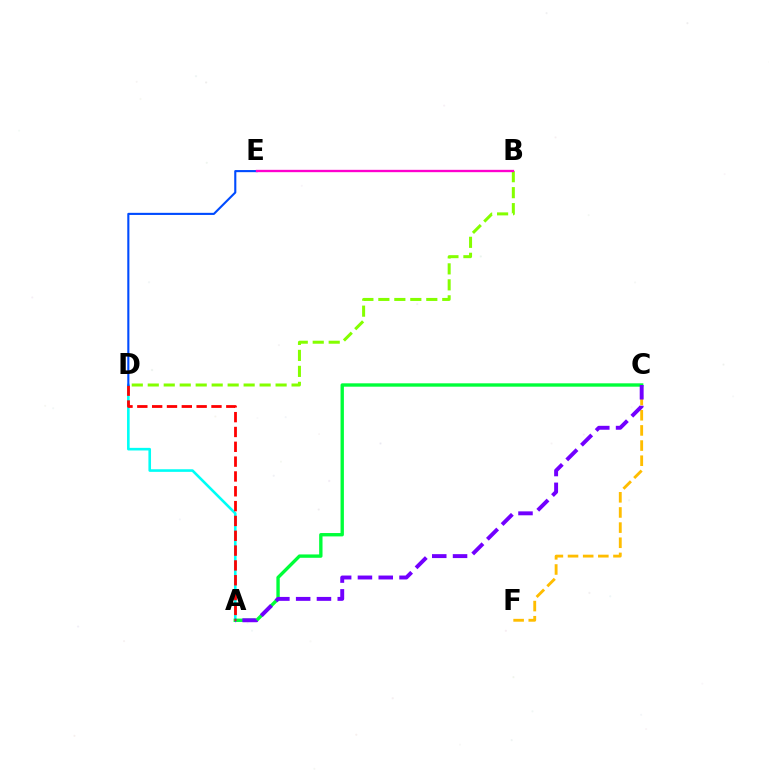{('A', 'D'): [{'color': '#00fff6', 'line_style': 'solid', 'thickness': 1.88}, {'color': '#ff0000', 'line_style': 'dashed', 'thickness': 2.01}], ('C', 'F'): [{'color': '#ffbd00', 'line_style': 'dashed', 'thickness': 2.06}], ('A', 'C'): [{'color': '#00ff39', 'line_style': 'solid', 'thickness': 2.42}, {'color': '#7200ff', 'line_style': 'dashed', 'thickness': 2.82}], ('D', 'E'): [{'color': '#004bff', 'line_style': 'solid', 'thickness': 1.52}], ('B', 'D'): [{'color': '#84ff00', 'line_style': 'dashed', 'thickness': 2.17}], ('B', 'E'): [{'color': '#ff00cf', 'line_style': 'solid', 'thickness': 1.69}]}